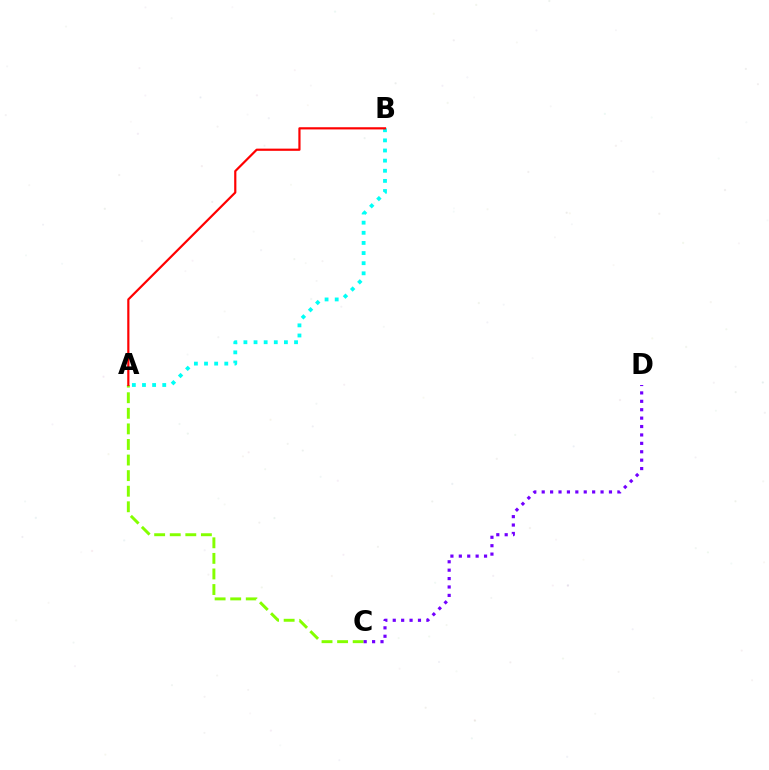{('A', 'C'): [{'color': '#84ff00', 'line_style': 'dashed', 'thickness': 2.12}], ('A', 'B'): [{'color': '#00fff6', 'line_style': 'dotted', 'thickness': 2.75}, {'color': '#ff0000', 'line_style': 'solid', 'thickness': 1.58}], ('C', 'D'): [{'color': '#7200ff', 'line_style': 'dotted', 'thickness': 2.28}]}